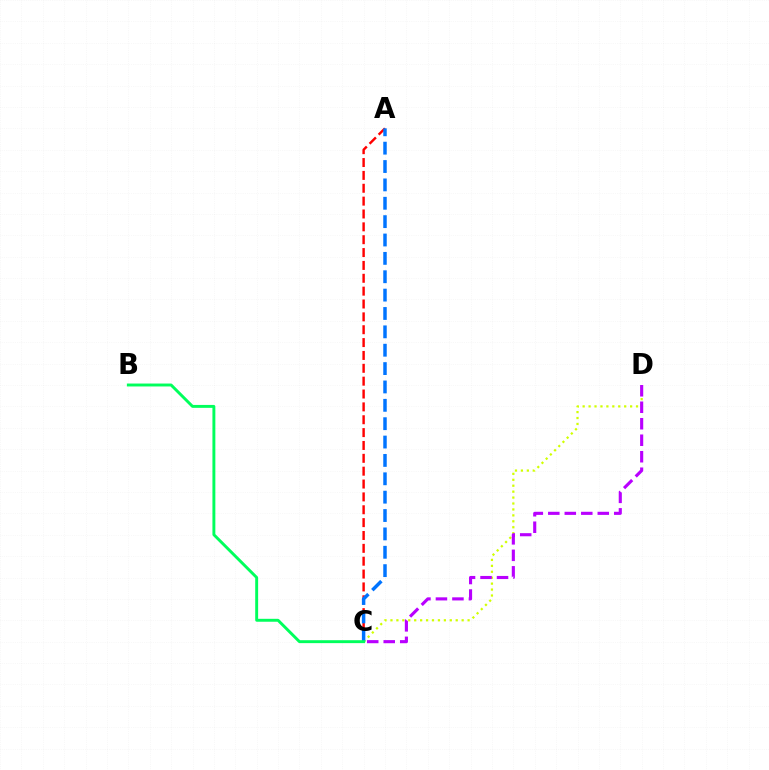{('C', 'D'): [{'color': '#d1ff00', 'line_style': 'dotted', 'thickness': 1.61}, {'color': '#b900ff', 'line_style': 'dashed', 'thickness': 2.24}], ('A', 'C'): [{'color': '#ff0000', 'line_style': 'dashed', 'thickness': 1.75}, {'color': '#0074ff', 'line_style': 'dashed', 'thickness': 2.5}], ('B', 'C'): [{'color': '#00ff5c', 'line_style': 'solid', 'thickness': 2.1}]}